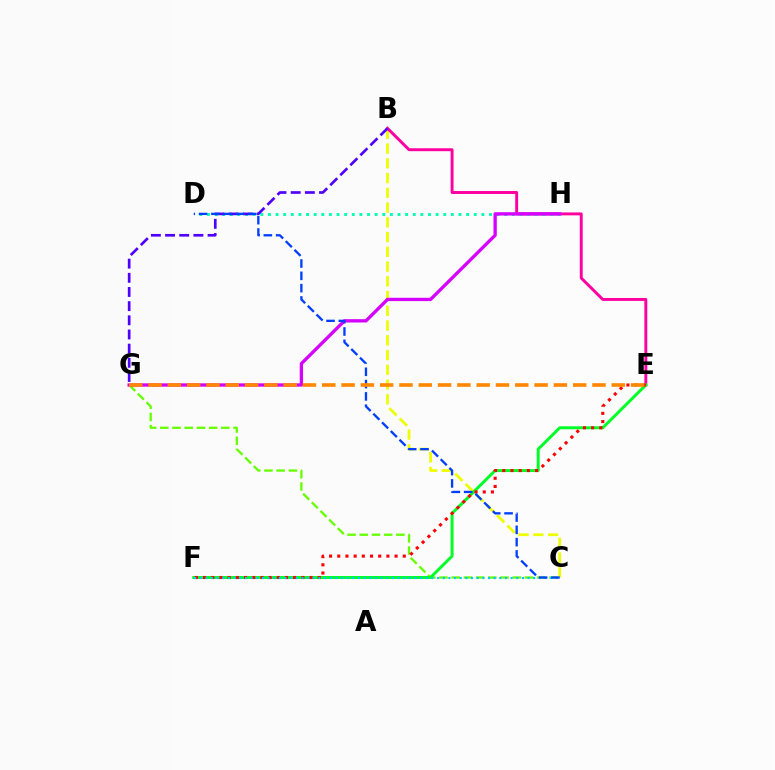{('B', 'C'): [{'color': '#eeff00', 'line_style': 'dashed', 'thickness': 2.0}], ('B', 'E'): [{'color': '#ff00a0', 'line_style': 'solid', 'thickness': 2.11}], ('D', 'H'): [{'color': '#00ffaf', 'line_style': 'dotted', 'thickness': 2.07}], ('B', 'G'): [{'color': '#4f00ff', 'line_style': 'dashed', 'thickness': 1.92}], ('C', 'G'): [{'color': '#66ff00', 'line_style': 'dashed', 'thickness': 1.66}], ('G', 'H'): [{'color': '#d600ff', 'line_style': 'solid', 'thickness': 2.39}], ('E', 'F'): [{'color': '#00ff27', 'line_style': 'solid', 'thickness': 2.13}, {'color': '#ff0000', 'line_style': 'dotted', 'thickness': 2.22}], ('C', 'F'): [{'color': '#00c7ff', 'line_style': 'dotted', 'thickness': 1.54}], ('C', 'D'): [{'color': '#003fff', 'line_style': 'dashed', 'thickness': 1.67}], ('E', 'G'): [{'color': '#ff8800', 'line_style': 'dashed', 'thickness': 2.62}]}